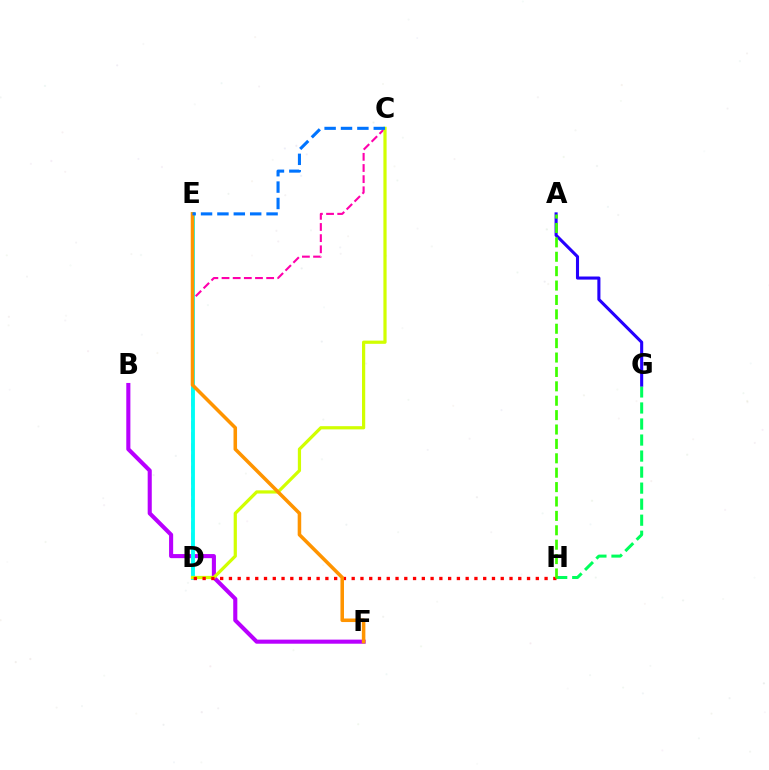{('B', 'F'): [{'color': '#b900ff', 'line_style': 'solid', 'thickness': 2.94}], ('C', 'D'): [{'color': '#ff00ac', 'line_style': 'dashed', 'thickness': 1.52}, {'color': '#d1ff00', 'line_style': 'solid', 'thickness': 2.31}], ('G', 'H'): [{'color': '#00ff5c', 'line_style': 'dashed', 'thickness': 2.18}], ('D', 'E'): [{'color': '#00fff6', 'line_style': 'solid', 'thickness': 2.78}], ('A', 'G'): [{'color': '#2500ff', 'line_style': 'solid', 'thickness': 2.22}], ('D', 'H'): [{'color': '#ff0000', 'line_style': 'dotted', 'thickness': 2.38}], ('E', 'F'): [{'color': '#ff9400', 'line_style': 'solid', 'thickness': 2.55}], ('A', 'H'): [{'color': '#3dff00', 'line_style': 'dashed', 'thickness': 1.96}], ('C', 'E'): [{'color': '#0074ff', 'line_style': 'dashed', 'thickness': 2.23}]}